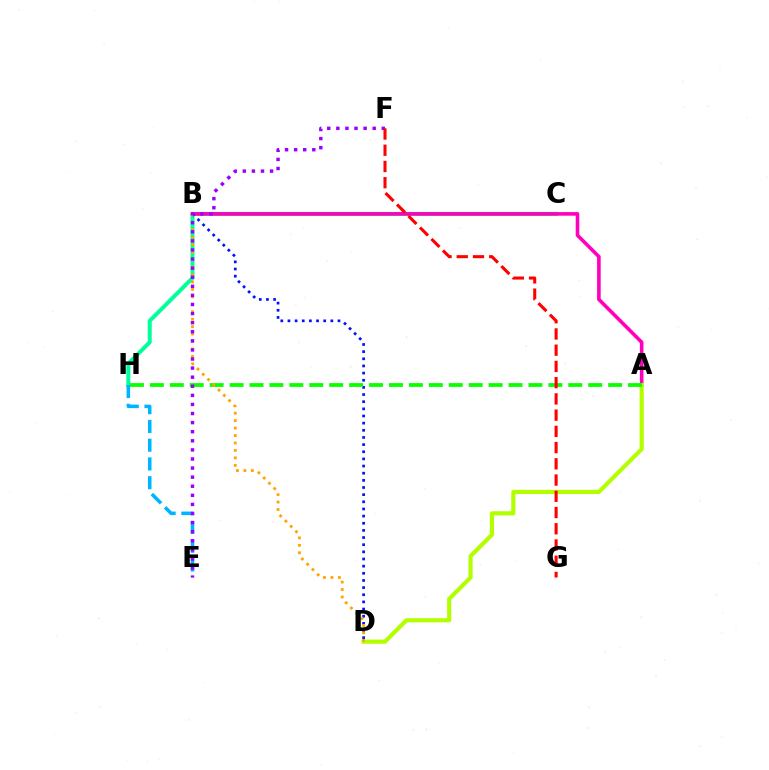{('C', 'H'): [{'color': '#00ff9d', 'line_style': 'solid', 'thickness': 2.89}], ('A', 'B'): [{'color': '#ff00bd', 'line_style': 'solid', 'thickness': 2.6}], ('A', 'D'): [{'color': '#b3ff00', 'line_style': 'solid', 'thickness': 2.98}], ('E', 'H'): [{'color': '#00b5ff', 'line_style': 'dashed', 'thickness': 2.55}], ('B', 'D'): [{'color': '#0010ff', 'line_style': 'dotted', 'thickness': 1.94}, {'color': '#ffa500', 'line_style': 'dotted', 'thickness': 2.02}], ('A', 'H'): [{'color': '#08ff00', 'line_style': 'dashed', 'thickness': 2.71}], ('E', 'F'): [{'color': '#9b00ff', 'line_style': 'dotted', 'thickness': 2.47}], ('F', 'G'): [{'color': '#ff0000', 'line_style': 'dashed', 'thickness': 2.21}]}